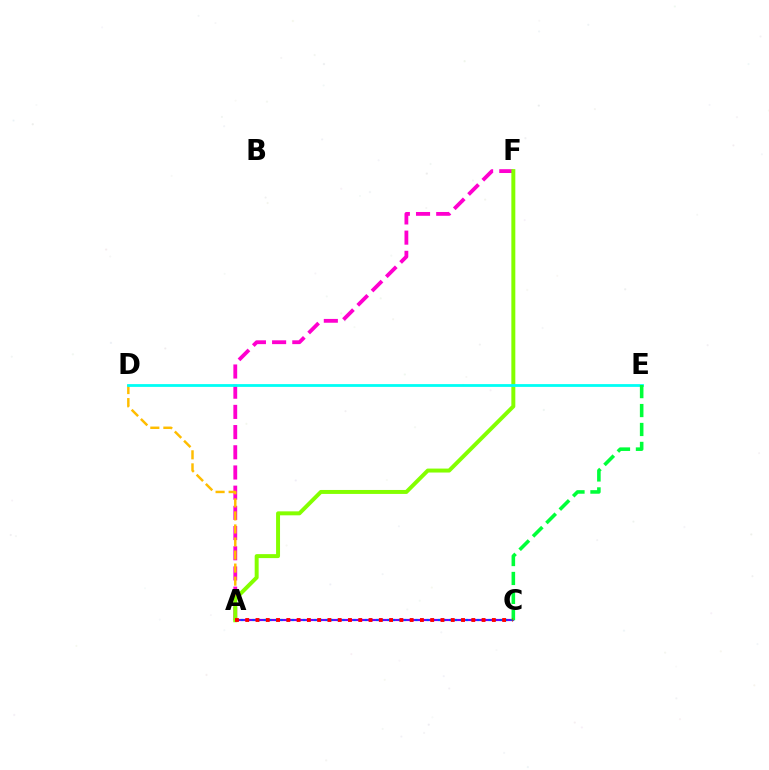{('A', 'C'): [{'color': '#7200ff', 'line_style': 'solid', 'thickness': 1.55}, {'color': '#004bff', 'line_style': 'dotted', 'thickness': 1.53}, {'color': '#ff0000', 'line_style': 'dotted', 'thickness': 2.79}], ('A', 'F'): [{'color': '#ff00cf', 'line_style': 'dashed', 'thickness': 2.74}, {'color': '#84ff00', 'line_style': 'solid', 'thickness': 2.85}], ('A', 'D'): [{'color': '#ffbd00', 'line_style': 'dashed', 'thickness': 1.77}], ('D', 'E'): [{'color': '#00fff6', 'line_style': 'solid', 'thickness': 2.01}], ('C', 'E'): [{'color': '#00ff39', 'line_style': 'dashed', 'thickness': 2.57}]}